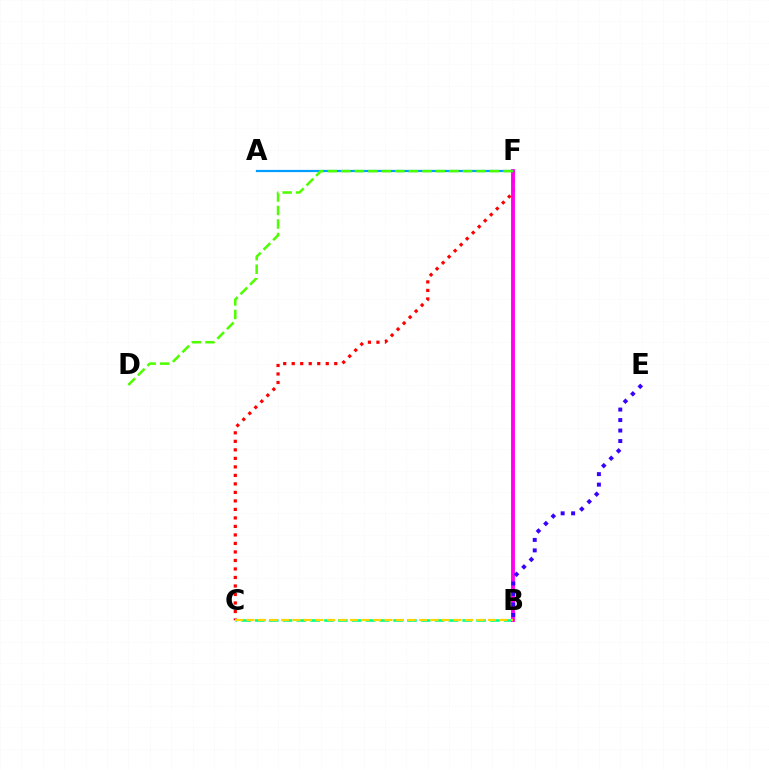{('B', 'C'): [{'color': '#00ff86', 'line_style': 'dashed', 'thickness': 1.88}, {'color': '#ffd500', 'line_style': 'dashed', 'thickness': 1.56}], ('C', 'F'): [{'color': '#ff0000', 'line_style': 'dotted', 'thickness': 2.31}], ('B', 'F'): [{'color': '#ff00ed', 'line_style': 'solid', 'thickness': 2.78}], ('A', 'F'): [{'color': '#009eff', 'line_style': 'solid', 'thickness': 1.6}], ('D', 'F'): [{'color': '#4fff00', 'line_style': 'dashed', 'thickness': 1.84}], ('B', 'E'): [{'color': '#3700ff', 'line_style': 'dotted', 'thickness': 2.85}]}